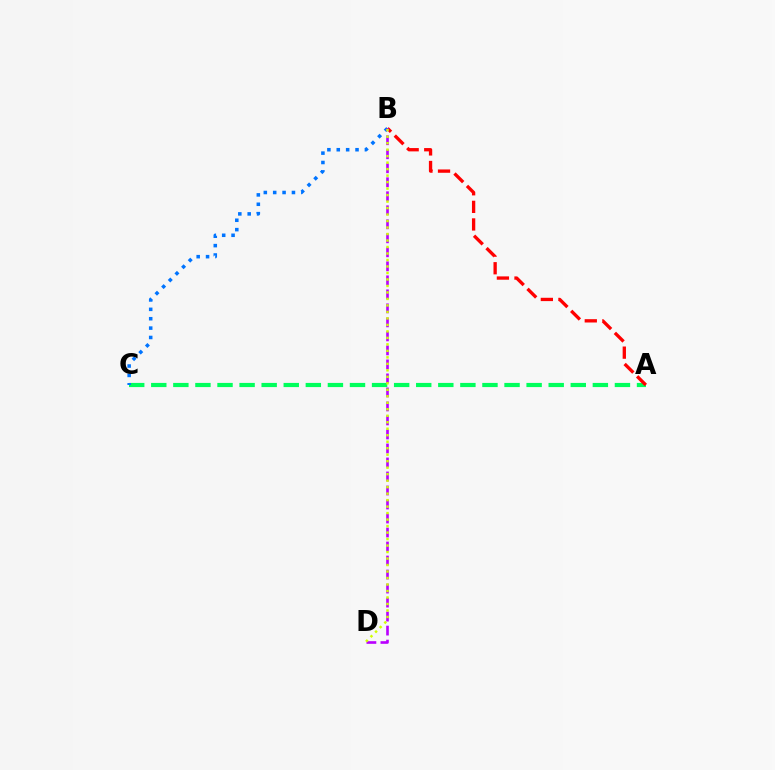{('A', 'C'): [{'color': '#00ff5c', 'line_style': 'dashed', 'thickness': 3.0}], ('A', 'B'): [{'color': '#ff0000', 'line_style': 'dashed', 'thickness': 2.39}], ('B', 'C'): [{'color': '#0074ff', 'line_style': 'dotted', 'thickness': 2.55}], ('B', 'D'): [{'color': '#b900ff', 'line_style': 'dashed', 'thickness': 1.9}, {'color': '#d1ff00', 'line_style': 'dotted', 'thickness': 1.76}]}